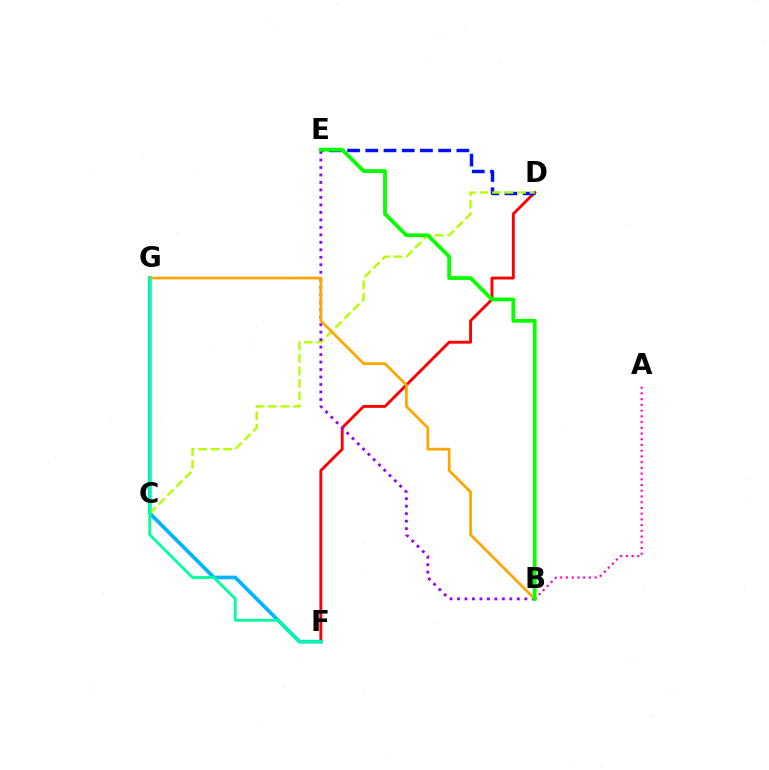{('A', 'B'): [{'color': '#ff00bd', 'line_style': 'dotted', 'thickness': 1.56}], ('D', 'F'): [{'color': '#ff0000', 'line_style': 'solid', 'thickness': 2.07}], ('D', 'E'): [{'color': '#0010ff', 'line_style': 'dashed', 'thickness': 2.47}], ('F', 'G'): [{'color': '#00b5ff', 'line_style': 'solid', 'thickness': 2.66}, {'color': '#00ff9d', 'line_style': 'solid', 'thickness': 2.01}], ('C', 'D'): [{'color': '#b3ff00', 'line_style': 'dashed', 'thickness': 1.7}], ('B', 'E'): [{'color': '#9b00ff', 'line_style': 'dotted', 'thickness': 2.03}, {'color': '#08ff00', 'line_style': 'solid', 'thickness': 2.72}], ('B', 'G'): [{'color': '#ffa500', 'line_style': 'solid', 'thickness': 1.96}]}